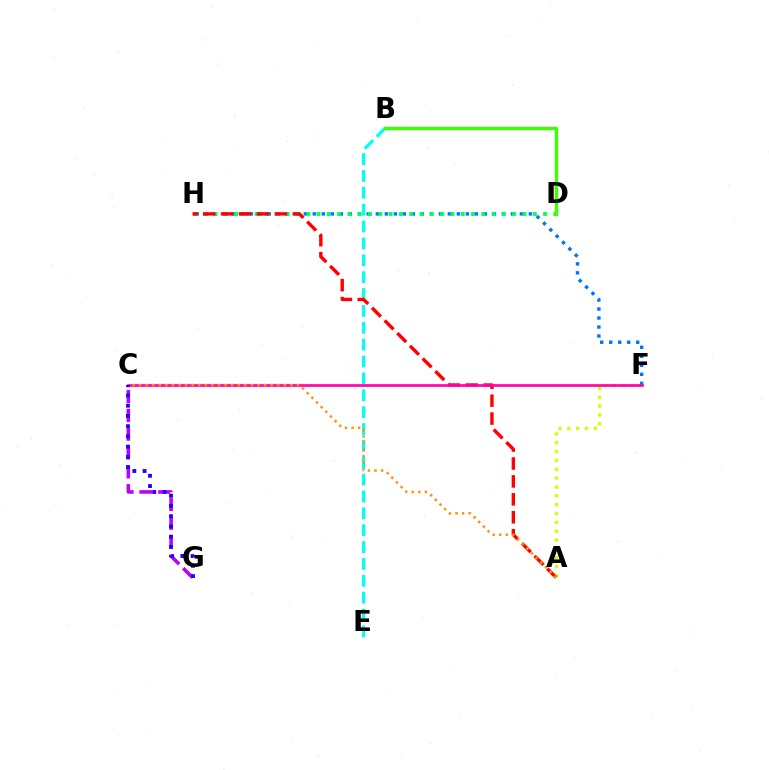{('A', 'F'): [{'color': '#d1ff00', 'line_style': 'dotted', 'thickness': 2.4}], ('C', 'G'): [{'color': '#b900ff', 'line_style': 'dashed', 'thickness': 2.56}, {'color': '#2500ff', 'line_style': 'dotted', 'thickness': 2.78}], ('F', 'H'): [{'color': '#0074ff', 'line_style': 'dotted', 'thickness': 2.45}], ('B', 'E'): [{'color': '#00fff6', 'line_style': 'dashed', 'thickness': 2.29}], ('D', 'H'): [{'color': '#00ff5c', 'line_style': 'dotted', 'thickness': 2.8}], ('A', 'H'): [{'color': '#ff0000', 'line_style': 'dashed', 'thickness': 2.44}], ('C', 'F'): [{'color': '#ff00ac', 'line_style': 'solid', 'thickness': 1.9}], ('A', 'C'): [{'color': '#ff9400', 'line_style': 'dotted', 'thickness': 1.79}], ('B', 'D'): [{'color': '#3dff00', 'line_style': 'solid', 'thickness': 2.44}]}